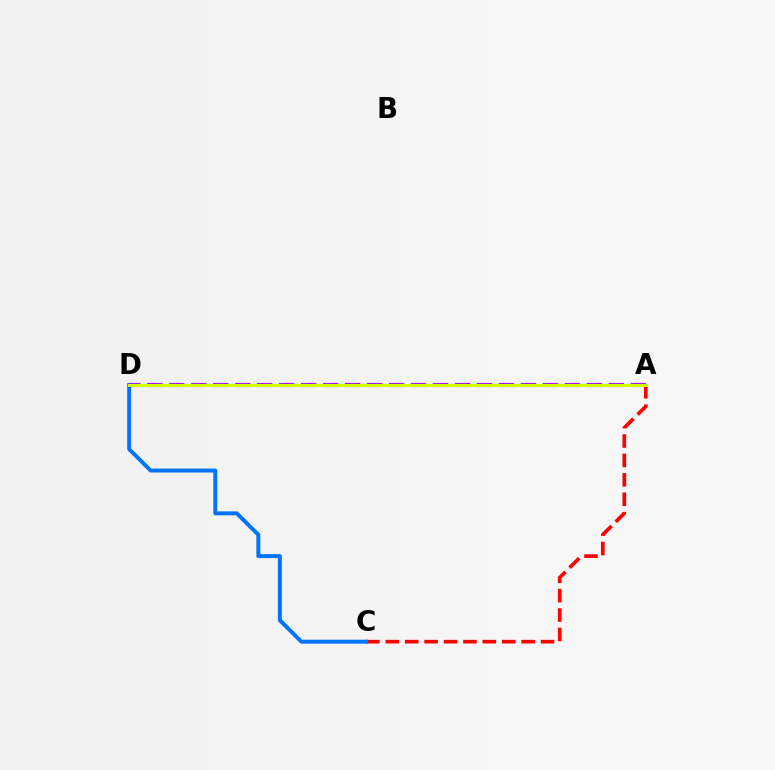{('A', 'C'): [{'color': '#ff0000', 'line_style': 'dashed', 'thickness': 2.64}], ('C', 'D'): [{'color': '#0074ff', 'line_style': 'solid', 'thickness': 2.85}], ('A', 'D'): [{'color': '#b900ff', 'line_style': 'dashed', 'thickness': 2.99}, {'color': '#00ff5c', 'line_style': 'dashed', 'thickness': 1.64}, {'color': '#d1ff00', 'line_style': 'solid', 'thickness': 2.15}]}